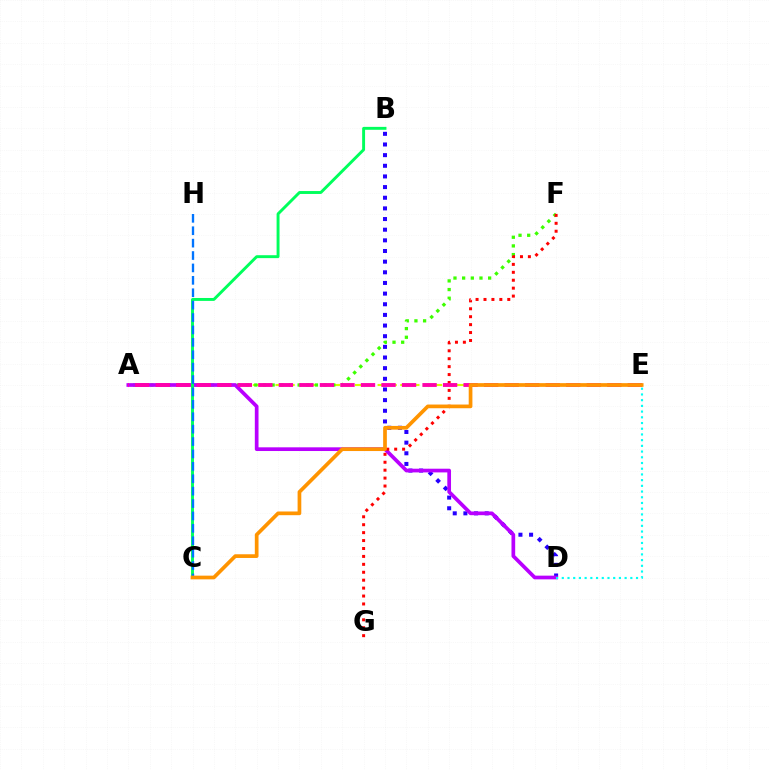{('B', 'D'): [{'color': '#2500ff', 'line_style': 'dotted', 'thickness': 2.89}], ('A', 'E'): [{'color': '#d1ff00', 'line_style': 'dashed', 'thickness': 1.54}, {'color': '#ff00ac', 'line_style': 'dashed', 'thickness': 2.79}], ('A', 'F'): [{'color': '#3dff00', 'line_style': 'dotted', 'thickness': 2.35}], ('A', 'D'): [{'color': '#b900ff', 'line_style': 'solid', 'thickness': 2.66}], ('F', 'G'): [{'color': '#ff0000', 'line_style': 'dotted', 'thickness': 2.15}], ('B', 'C'): [{'color': '#00ff5c', 'line_style': 'solid', 'thickness': 2.1}], ('D', 'E'): [{'color': '#00fff6', 'line_style': 'dotted', 'thickness': 1.55}], ('C', 'H'): [{'color': '#0074ff', 'line_style': 'dashed', 'thickness': 1.68}], ('C', 'E'): [{'color': '#ff9400', 'line_style': 'solid', 'thickness': 2.67}]}